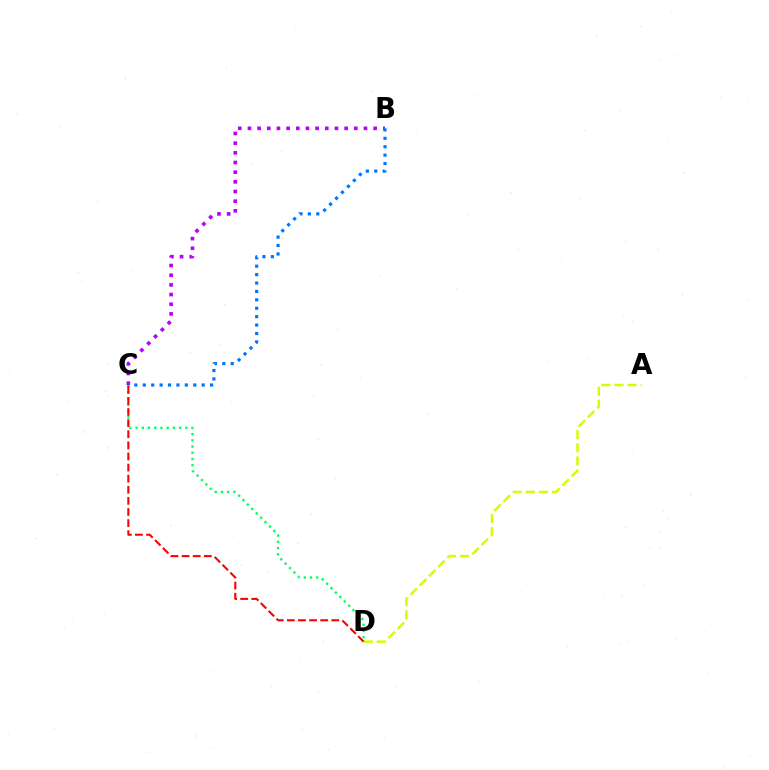{('B', 'C'): [{'color': '#b900ff', 'line_style': 'dotted', 'thickness': 2.63}, {'color': '#0074ff', 'line_style': 'dotted', 'thickness': 2.28}], ('C', 'D'): [{'color': '#00ff5c', 'line_style': 'dotted', 'thickness': 1.69}, {'color': '#ff0000', 'line_style': 'dashed', 'thickness': 1.51}], ('A', 'D'): [{'color': '#d1ff00', 'line_style': 'dashed', 'thickness': 1.78}]}